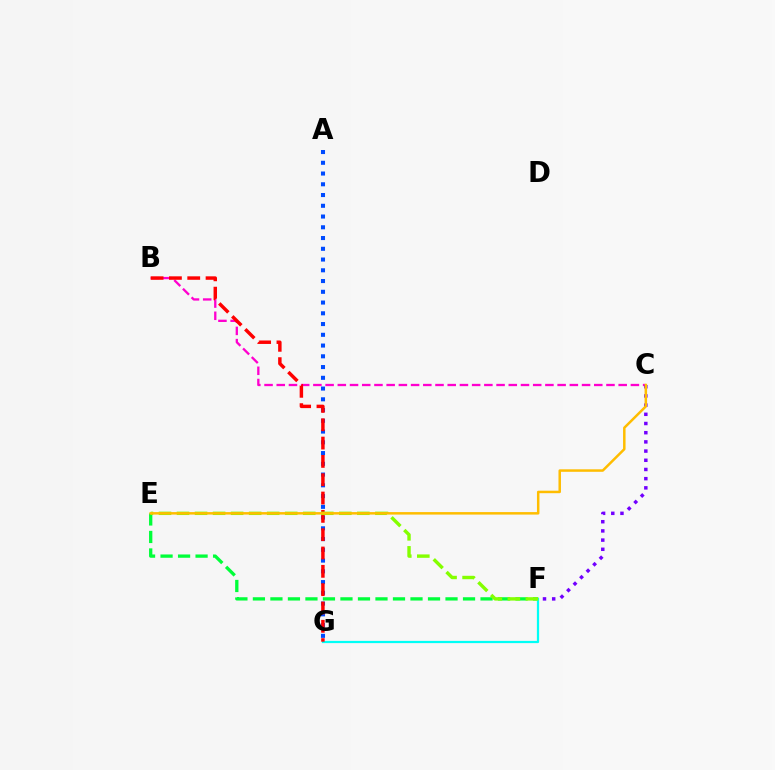{('B', 'C'): [{'color': '#ff00cf', 'line_style': 'dashed', 'thickness': 1.66}], ('E', 'F'): [{'color': '#00ff39', 'line_style': 'dashed', 'thickness': 2.38}, {'color': '#84ff00', 'line_style': 'dashed', 'thickness': 2.45}], ('C', 'F'): [{'color': '#7200ff', 'line_style': 'dotted', 'thickness': 2.5}], ('F', 'G'): [{'color': '#00fff6', 'line_style': 'solid', 'thickness': 1.6}], ('A', 'G'): [{'color': '#004bff', 'line_style': 'dotted', 'thickness': 2.92}], ('B', 'G'): [{'color': '#ff0000', 'line_style': 'dashed', 'thickness': 2.49}], ('C', 'E'): [{'color': '#ffbd00', 'line_style': 'solid', 'thickness': 1.79}]}